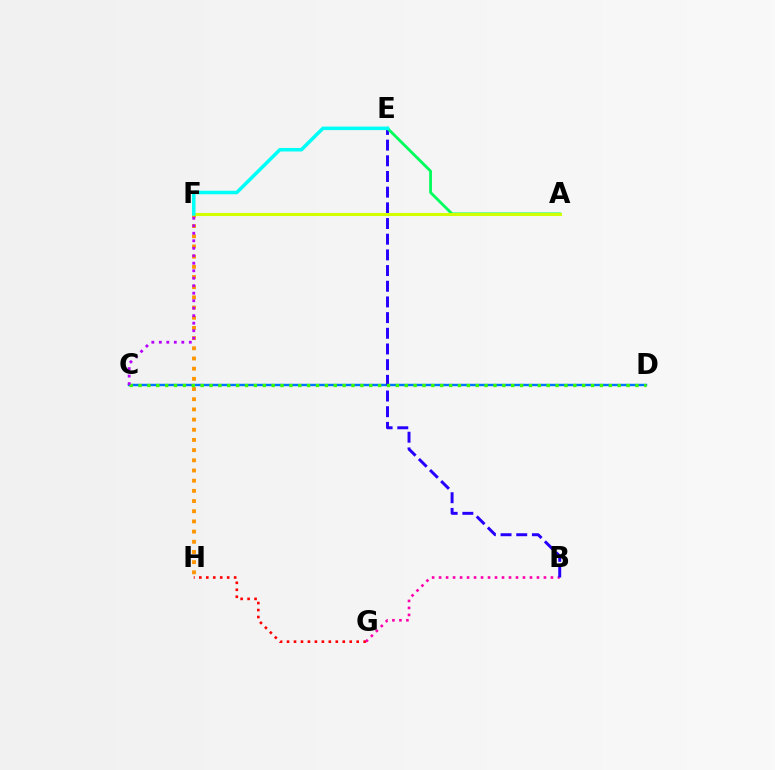{('G', 'H'): [{'color': '#ff0000', 'line_style': 'dotted', 'thickness': 1.89}], ('B', 'G'): [{'color': '#ff00ac', 'line_style': 'dotted', 'thickness': 1.9}], ('C', 'D'): [{'color': '#0074ff', 'line_style': 'solid', 'thickness': 1.73}, {'color': '#3dff00', 'line_style': 'dotted', 'thickness': 2.41}], ('B', 'E'): [{'color': '#2500ff', 'line_style': 'dashed', 'thickness': 2.13}], ('A', 'E'): [{'color': '#00ff5c', 'line_style': 'solid', 'thickness': 2.02}], ('F', 'H'): [{'color': '#ff9400', 'line_style': 'dotted', 'thickness': 2.77}], ('A', 'F'): [{'color': '#d1ff00', 'line_style': 'solid', 'thickness': 2.2}], ('E', 'F'): [{'color': '#00fff6', 'line_style': 'solid', 'thickness': 2.54}], ('C', 'F'): [{'color': '#b900ff', 'line_style': 'dotted', 'thickness': 2.04}]}